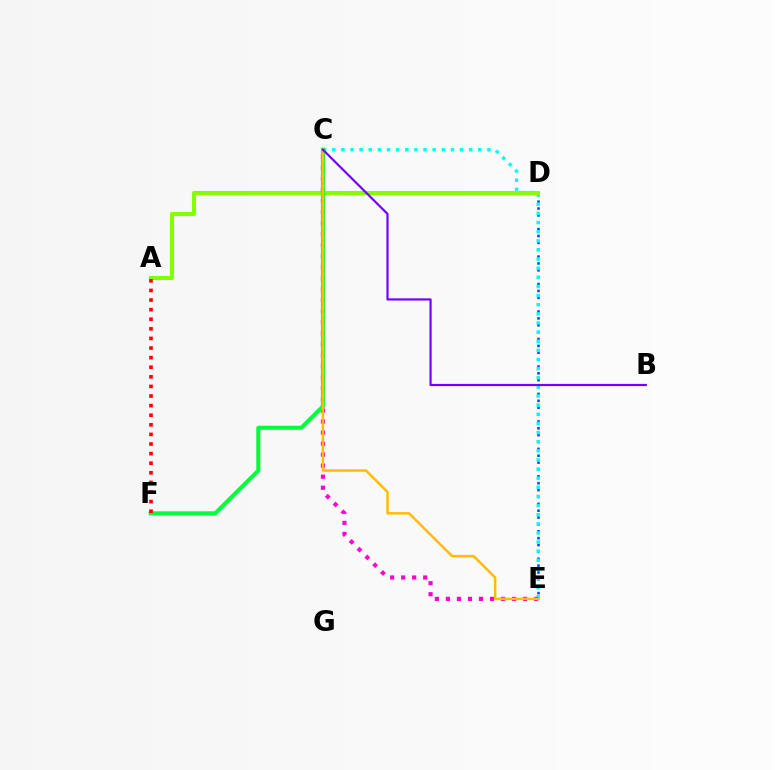{('D', 'E'): [{'color': '#004bff', 'line_style': 'dotted', 'thickness': 1.87}], ('C', 'E'): [{'color': '#00fff6', 'line_style': 'dotted', 'thickness': 2.48}, {'color': '#ff00cf', 'line_style': 'dotted', 'thickness': 3.0}, {'color': '#ffbd00', 'line_style': 'solid', 'thickness': 1.79}], ('A', 'D'): [{'color': '#84ff00', 'line_style': 'solid', 'thickness': 2.93}], ('C', 'F'): [{'color': '#00ff39', 'line_style': 'solid', 'thickness': 2.92}], ('A', 'F'): [{'color': '#ff0000', 'line_style': 'dotted', 'thickness': 2.61}], ('B', 'C'): [{'color': '#7200ff', 'line_style': 'solid', 'thickness': 1.57}]}